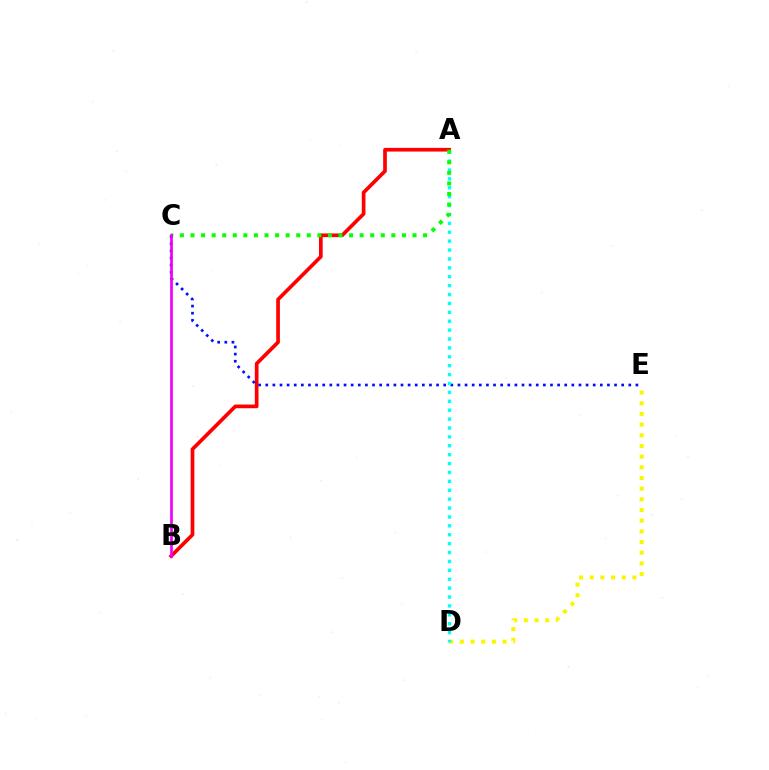{('A', 'B'): [{'color': '#ff0000', 'line_style': 'solid', 'thickness': 2.65}], ('C', 'E'): [{'color': '#0010ff', 'line_style': 'dotted', 'thickness': 1.93}], ('D', 'E'): [{'color': '#fcf500', 'line_style': 'dotted', 'thickness': 2.9}], ('A', 'D'): [{'color': '#00fff6', 'line_style': 'dotted', 'thickness': 2.42}], ('A', 'C'): [{'color': '#08ff00', 'line_style': 'dotted', 'thickness': 2.87}], ('B', 'C'): [{'color': '#ee00ff', 'line_style': 'solid', 'thickness': 1.94}]}